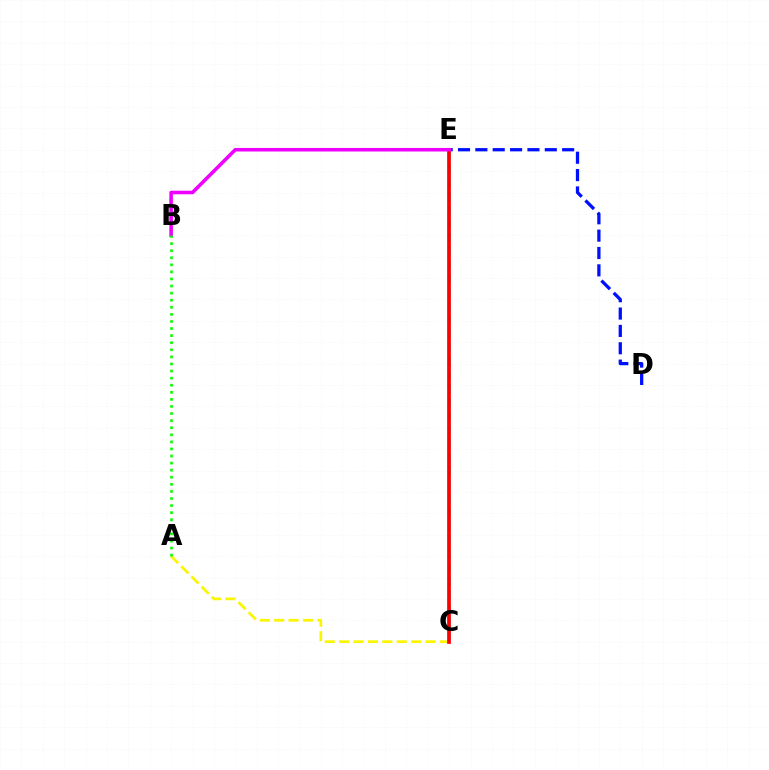{('D', 'E'): [{'color': '#0010ff', 'line_style': 'dashed', 'thickness': 2.36}], ('A', 'C'): [{'color': '#fcf500', 'line_style': 'dashed', 'thickness': 1.96}], ('C', 'E'): [{'color': '#00fff6', 'line_style': 'dashed', 'thickness': 1.87}, {'color': '#ff0000', 'line_style': 'solid', 'thickness': 2.68}], ('B', 'E'): [{'color': '#ee00ff', 'line_style': 'solid', 'thickness': 2.56}], ('A', 'B'): [{'color': '#08ff00', 'line_style': 'dotted', 'thickness': 1.92}]}